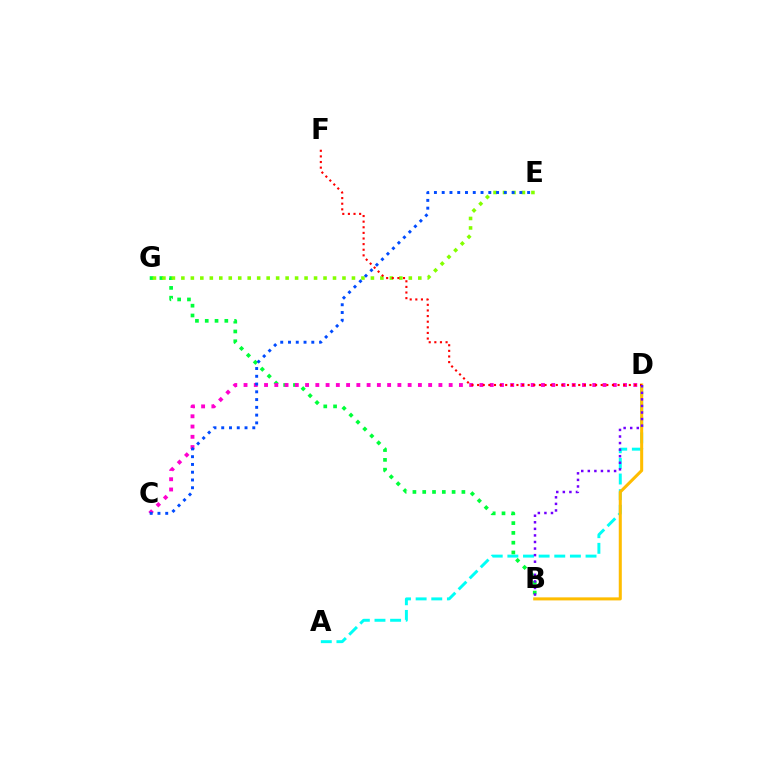{('A', 'D'): [{'color': '#00fff6', 'line_style': 'dashed', 'thickness': 2.12}], ('B', 'G'): [{'color': '#00ff39', 'line_style': 'dotted', 'thickness': 2.66}], ('E', 'G'): [{'color': '#84ff00', 'line_style': 'dotted', 'thickness': 2.57}], ('B', 'D'): [{'color': '#ffbd00', 'line_style': 'solid', 'thickness': 2.19}, {'color': '#7200ff', 'line_style': 'dotted', 'thickness': 1.78}], ('C', 'D'): [{'color': '#ff00cf', 'line_style': 'dotted', 'thickness': 2.79}], ('D', 'F'): [{'color': '#ff0000', 'line_style': 'dotted', 'thickness': 1.53}], ('C', 'E'): [{'color': '#004bff', 'line_style': 'dotted', 'thickness': 2.11}]}